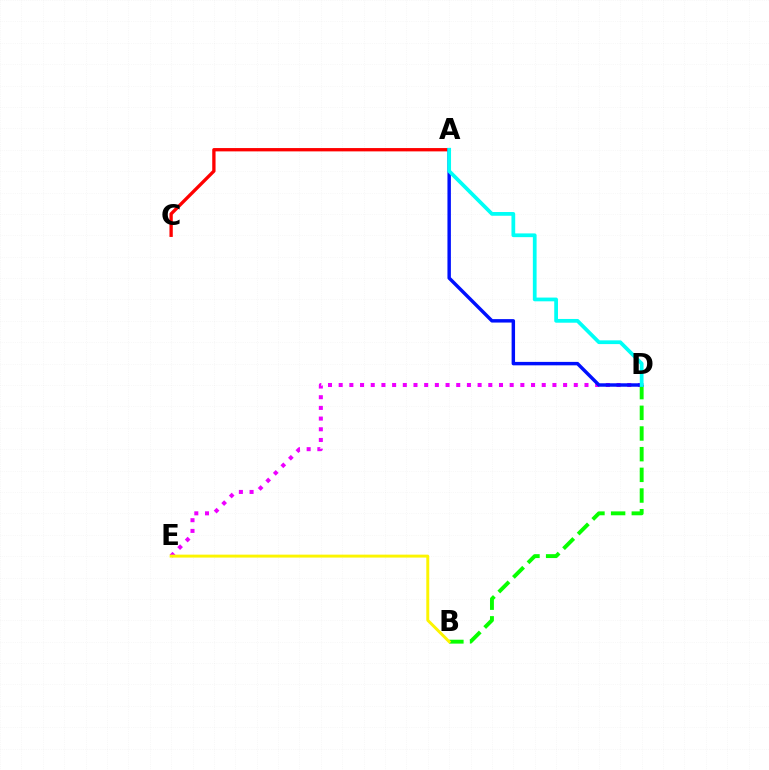{('A', 'C'): [{'color': '#ff0000', 'line_style': 'solid', 'thickness': 2.39}], ('D', 'E'): [{'color': '#ee00ff', 'line_style': 'dotted', 'thickness': 2.9}], ('B', 'D'): [{'color': '#08ff00', 'line_style': 'dashed', 'thickness': 2.81}], ('A', 'D'): [{'color': '#0010ff', 'line_style': 'solid', 'thickness': 2.48}, {'color': '#00fff6', 'line_style': 'solid', 'thickness': 2.7}], ('B', 'E'): [{'color': '#fcf500', 'line_style': 'solid', 'thickness': 2.12}]}